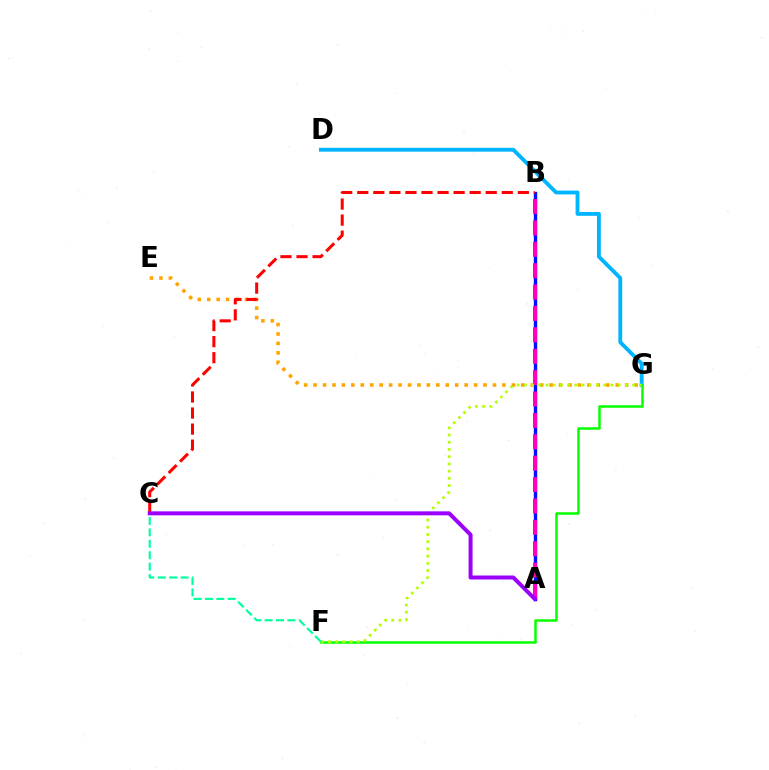{('A', 'B'): [{'color': '#0010ff', 'line_style': 'solid', 'thickness': 2.44}, {'color': '#ff00bd', 'line_style': 'dashed', 'thickness': 2.91}], ('E', 'G'): [{'color': '#ffa500', 'line_style': 'dotted', 'thickness': 2.57}], ('D', 'G'): [{'color': '#00b5ff', 'line_style': 'solid', 'thickness': 2.78}], ('F', 'G'): [{'color': '#08ff00', 'line_style': 'solid', 'thickness': 1.81}, {'color': '#b3ff00', 'line_style': 'dotted', 'thickness': 1.96}], ('B', 'C'): [{'color': '#ff0000', 'line_style': 'dashed', 'thickness': 2.18}], ('C', 'F'): [{'color': '#00ff9d', 'line_style': 'dashed', 'thickness': 1.55}], ('A', 'C'): [{'color': '#9b00ff', 'line_style': 'solid', 'thickness': 2.87}]}